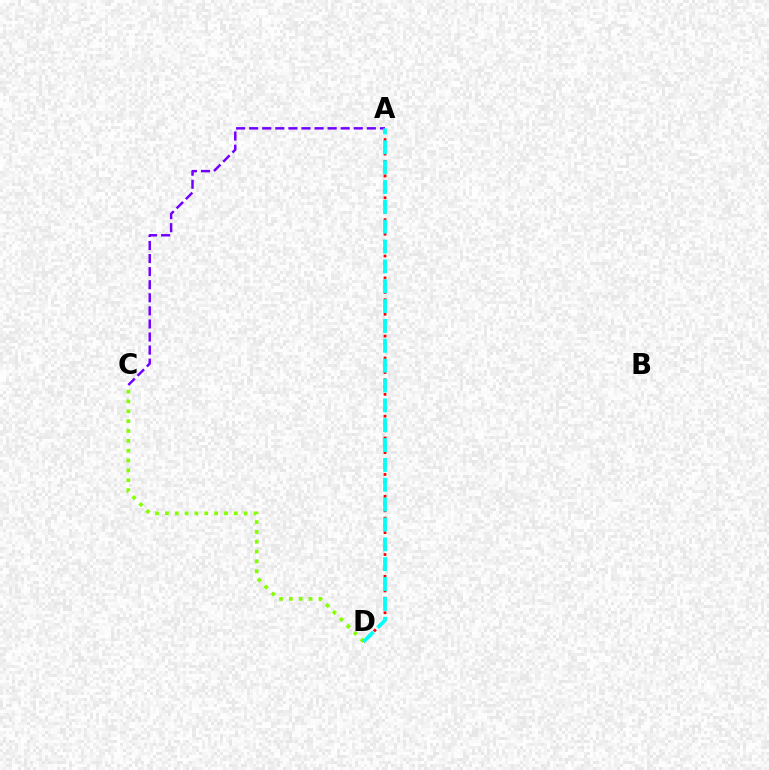{('C', 'D'): [{'color': '#84ff00', 'line_style': 'dotted', 'thickness': 2.68}], ('A', 'C'): [{'color': '#7200ff', 'line_style': 'dashed', 'thickness': 1.78}], ('A', 'D'): [{'color': '#ff0000', 'line_style': 'dotted', 'thickness': 1.98}, {'color': '#00fff6', 'line_style': 'dashed', 'thickness': 2.7}]}